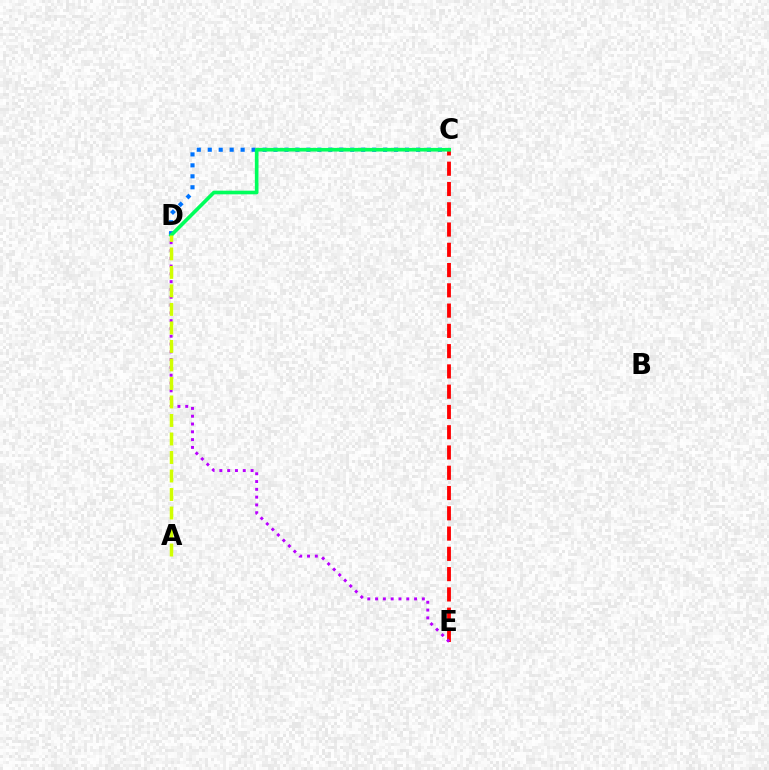{('C', 'E'): [{'color': '#ff0000', 'line_style': 'dashed', 'thickness': 2.75}], ('C', 'D'): [{'color': '#0074ff', 'line_style': 'dotted', 'thickness': 2.98}, {'color': '#00ff5c', 'line_style': 'solid', 'thickness': 2.63}], ('D', 'E'): [{'color': '#b900ff', 'line_style': 'dotted', 'thickness': 2.12}], ('A', 'D'): [{'color': '#d1ff00', 'line_style': 'dashed', 'thickness': 2.51}]}